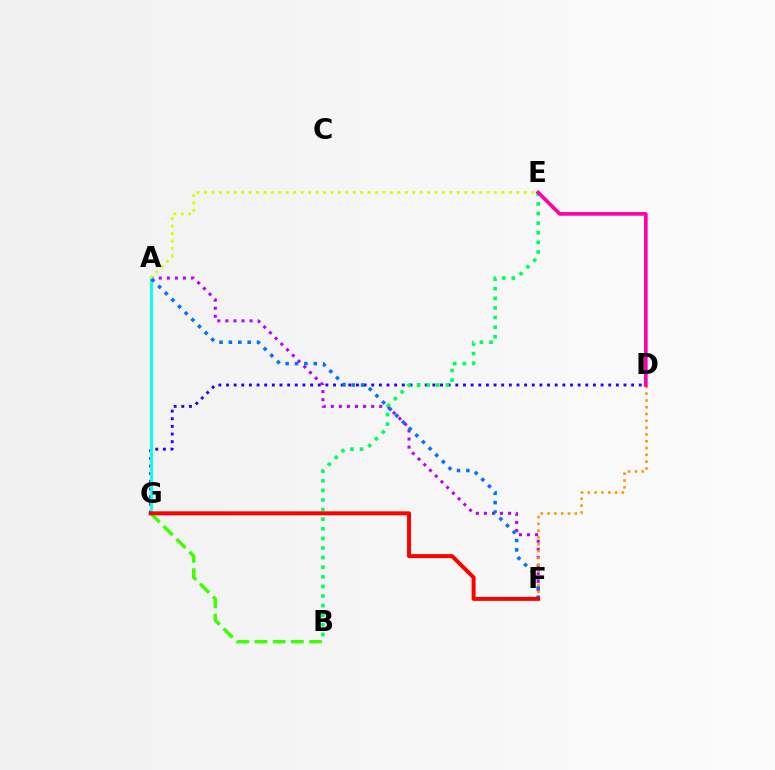{('D', 'G'): [{'color': '#2500ff', 'line_style': 'dotted', 'thickness': 2.08}], ('A', 'F'): [{'color': '#b900ff', 'line_style': 'dotted', 'thickness': 2.19}, {'color': '#0074ff', 'line_style': 'dotted', 'thickness': 2.54}], ('A', 'G'): [{'color': '#00fff6', 'line_style': 'solid', 'thickness': 2.06}], ('D', 'F'): [{'color': '#ff9400', 'line_style': 'dotted', 'thickness': 1.85}], ('B', 'G'): [{'color': '#3dff00', 'line_style': 'dashed', 'thickness': 2.47}], ('B', 'E'): [{'color': '#00ff5c', 'line_style': 'dotted', 'thickness': 2.61}], ('D', 'E'): [{'color': '#ff00ac', 'line_style': 'solid', 'thickness': 2.64}], ('A', 'E'): [{'color': '#d1ff00', 'line_style': 'dotted', 'thickness': 2.02}], ('F', 'G'): [{'color': '#ff0000', 'line_style': 'solid', 'thickness': 2.87}]}